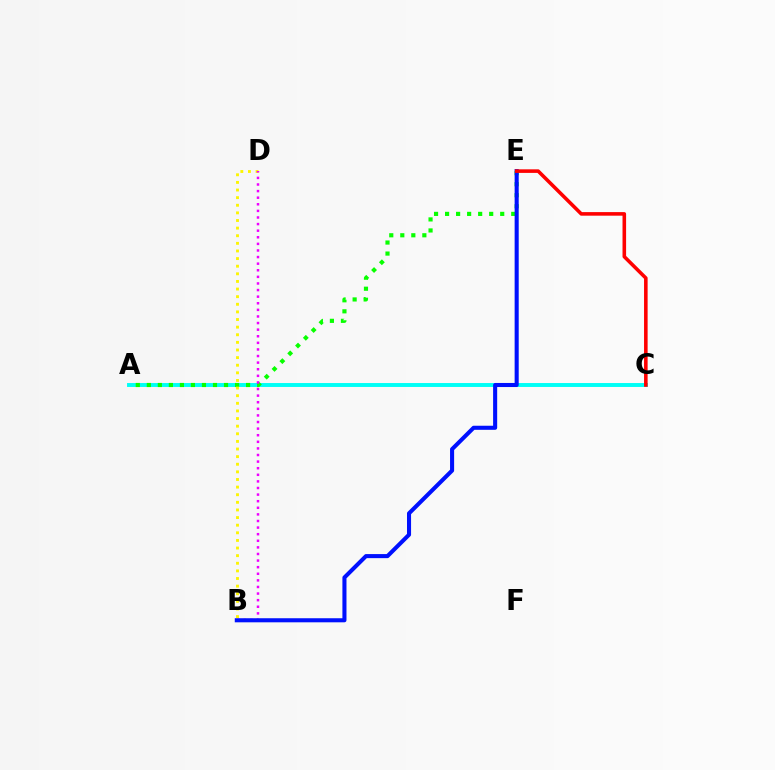{('A', 'C'): [{'color': '#00fff6', 'line_style': 'solid', 'thickness': 2.82}], ('A', 'E'): [{'color': '#08ff00', 'line_style': 'dotted', 'thickness': 3.0}], ('B', 'D'): [{'color': '#fcf500', 'line_style': 'dotted', 'thickness': 2.07}, {'color': '#ee00ff', 'line_style': 'dotted', 'thickness': 1.79}], ('B', 'E'): [{'color': '#0010ff', 'line_style': 'solid', 'thickness': 2.93}], ('C', 'E'): [{'color': '#ff0000', 'line_style': 'solid', 'thickness': 2.58}]}